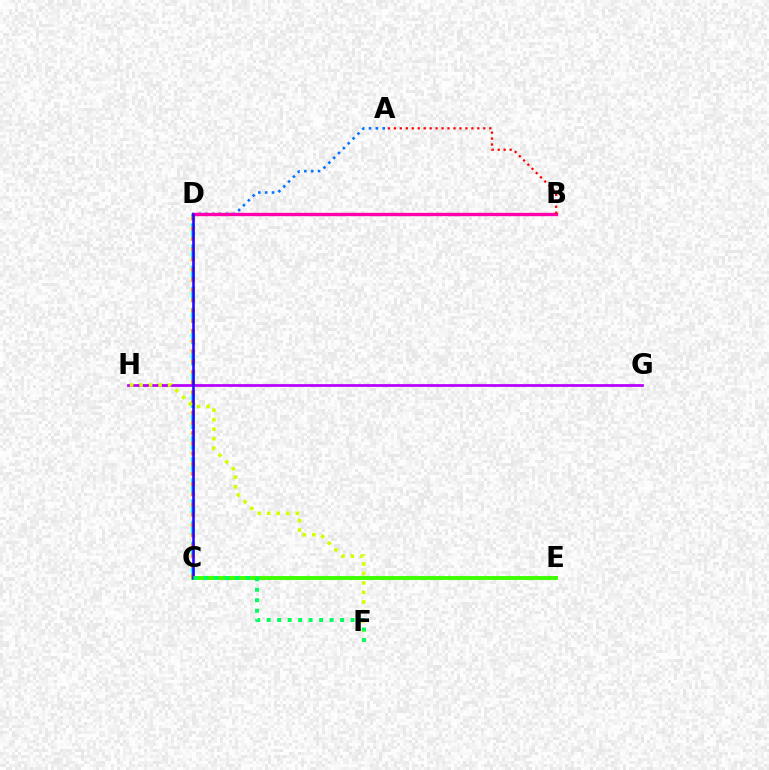{('C', 'D'): [{'color': '#00fff6', 'line_style': 'dashed', 'thickness': 2.89}, {'color': '#ff9400', 'line_style': 'dotted', 'thickness': 2.78}, {'color': '#2500ff', 'line_style': 'solid', 'thickness': 1.82}], ('A', 'D'): [{'color': '#0074ff', 'line_style': 'dotted', 'thickness': 1.86}], ('B', 'D'): [{'color': '#ff00ac', 'line_style': 'solid', 'thickness': 2.42}], ('C', 'E'): [{'color': '#3dff00', 'line_style': 'solid', 'thickness': 2.8}], ('G', 'H'): [{'color': '#b900ff', 'line_style': 'solid', 'thickness': 1.97}], ('A', 'B'): [{'color': '#ff0000', 'line_style': 'dotted', 'thickness': 1.62}], ('F', 'H'): [{'color': '#d1ff00', 'line_style': 'dotted', 'thickness': 2.58}], ('C', 'F'): [{'color': '#00ff5c', 'line_style': 'dotted', 'thickness': 2.85}]}